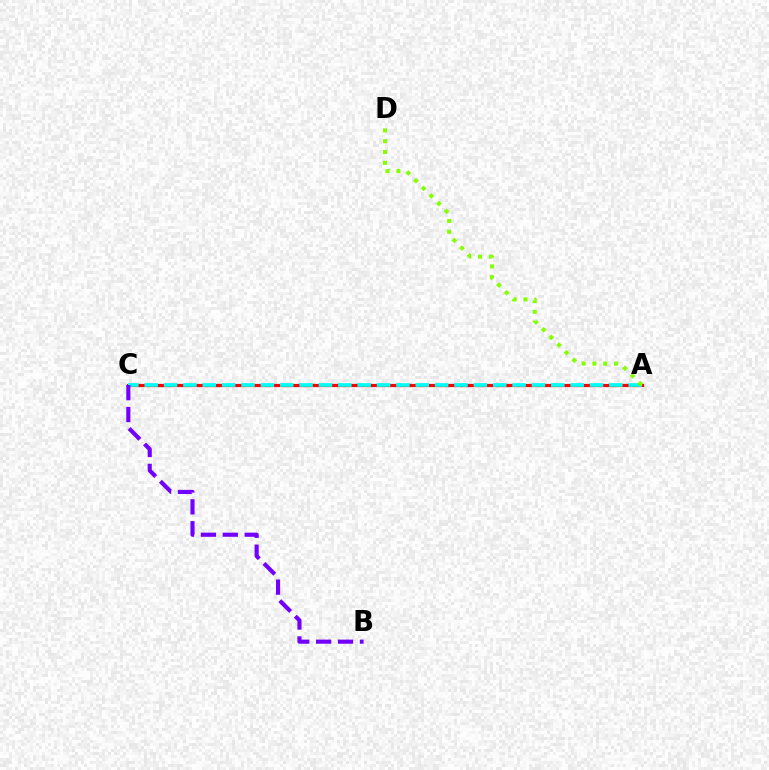{('A', 'C'): [{'color': '#ff0000', 'line_style': 'solid', 'thickness': 2.32}, {'color': '#00fff6', 'line_style': 'dashed', 'thickness': 2.63}], ('B', 'C'): [{'color': '#7200ff', 'line_style': 'dashed', 'thickness': 2.98}], ('A', 'D'): [{'color': '#84ff00', 'line_style': 'dotted', 'thickness': 2.94}]}